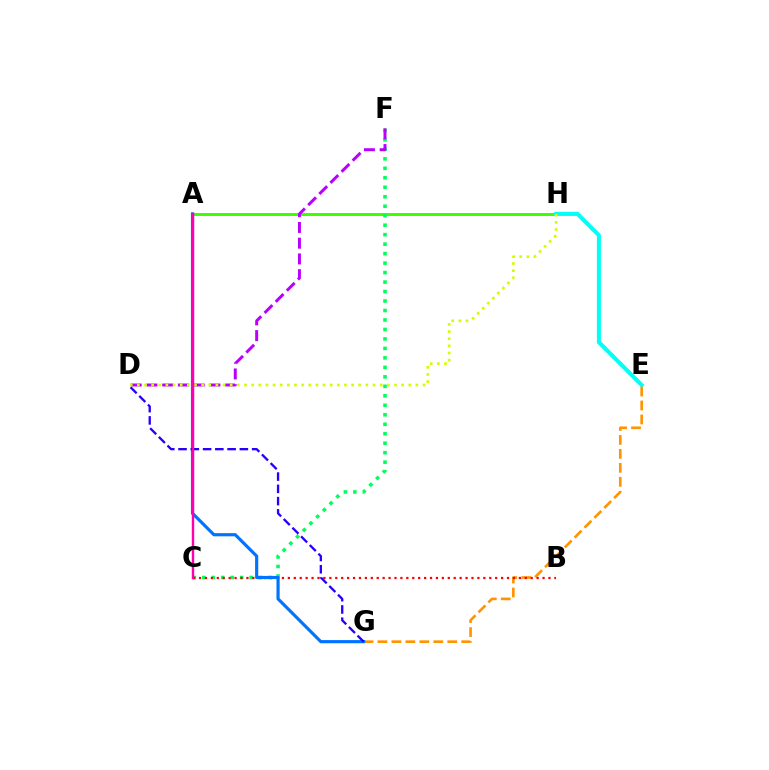{('A', 'H'): [{'color': '#3dff00', 'line_style': 'solid', 'thickness': 2.14}], ('E', 'H'): [{'color': '#00fff6', 'line_style': 'solid', 'thickness': 2.91}], ('C', 'F'): [{'color': '#00ff5c', 'line_style': 'dotted', 'thickness': 2.58}], ('E', 'G'): [{'color': '#ff9400', 'line_style': 'dashed', 'thickness': 1.9}], ('B', 'C'): [{'color': '#ff0000', 'line_style': 'dotted', 'thickness': 1.61}], ('A', 'G'): [{'color': '#0074ff', 'line_style': 'solid', 'thickness': 2.29}], ('D', 'F'): [{'color': '#b900ff', 'line_style': 'dashed', 'thickness': 2.14}], ('D', 'G'): [{'color': '#2500ff', 'line_style': 'dashed', 'thickness': 1.67}], ('D', 'H'): [{'color': '#d1ff00', 'line_style': 'dotted', 'thickness': 1.94}], ('A', 'C'): [{'color': '#ff00ac', 'line_style': 'solid', 'thickness': 1.72}]}